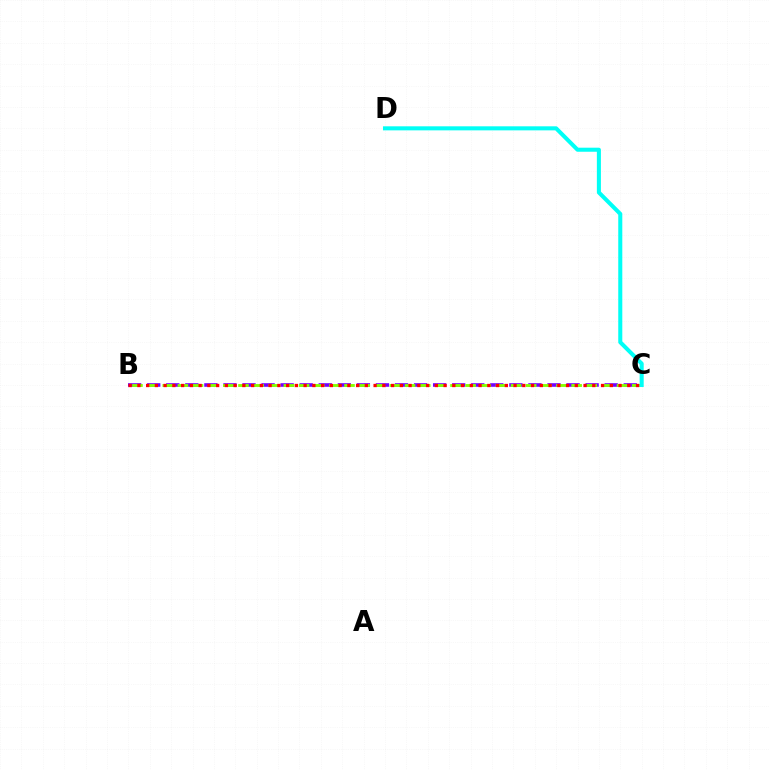{('B', 'C'): [{'color': '#7200ff', 'line_style': 'dashed', 'thickness': 2.59}, {'color': '#84ff00', 'line_style': 'dashed', 'thickness': 2.06}, {'color': '#ff0000', 'line_style': 'dotted', 'thickness': 2.38}], ('C', 'D'): [{'color': '#00fff6', 'line_style': 'solid', 'thickness': 2.92}]}